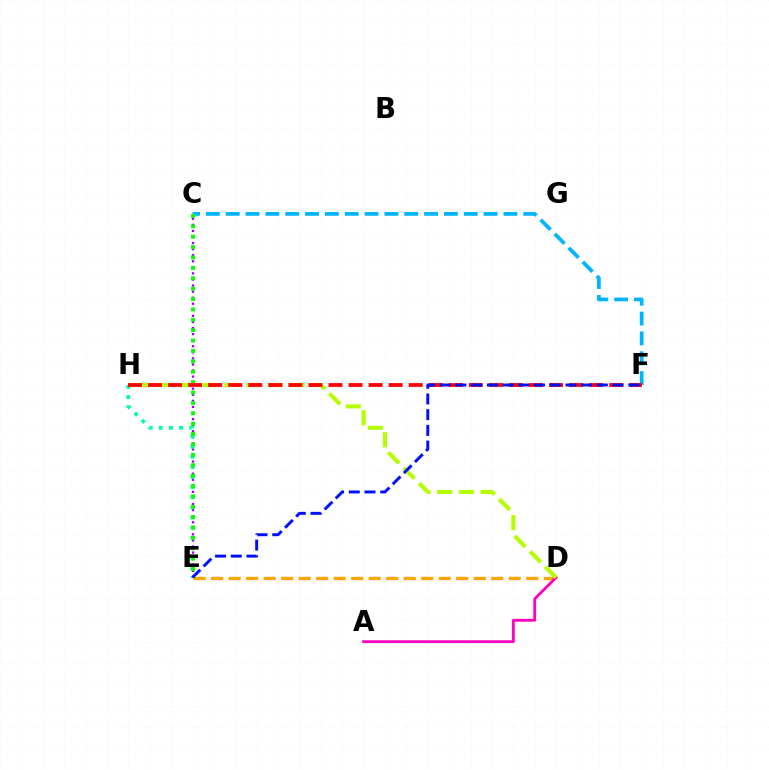{('D', 'E'): [{'color': '#ffa500', 'line_style': 'dashed', 'thickness': 2.38}], ('C', 'E'): [{'color': '#9b00ff', 'line_style': 'dotted', 'thickness': 1.65}, {'color': '#08ff00', 'line_style': 'dotted', 'thickness': 2.82}], ('A', 'D'): [{'color': '#ff00bd', 'line_style': 'solid', 'thickness': 2.03}], ('C', 'F'): [{'color': '#00b5ff', 'line_style': 'dashed', 'thickness': 2.69}], ('E', 'H'): [{'color': '#00ff9d', 'line_style': 'dotted', 'thickness': 2.75}], ('D', 'H'): [{'color': '#b3ff00', 'line_style': 'dashed', 'thickness': 2.95}], ('F', 'H'): [{'color': '#ff0000', 'line_style': 'dashed', 'thickness': 2.72}], ('E', 'F'): [{'color': '#0010ff', 'line_style': 'dashed', 'thickness': 2.13}]}